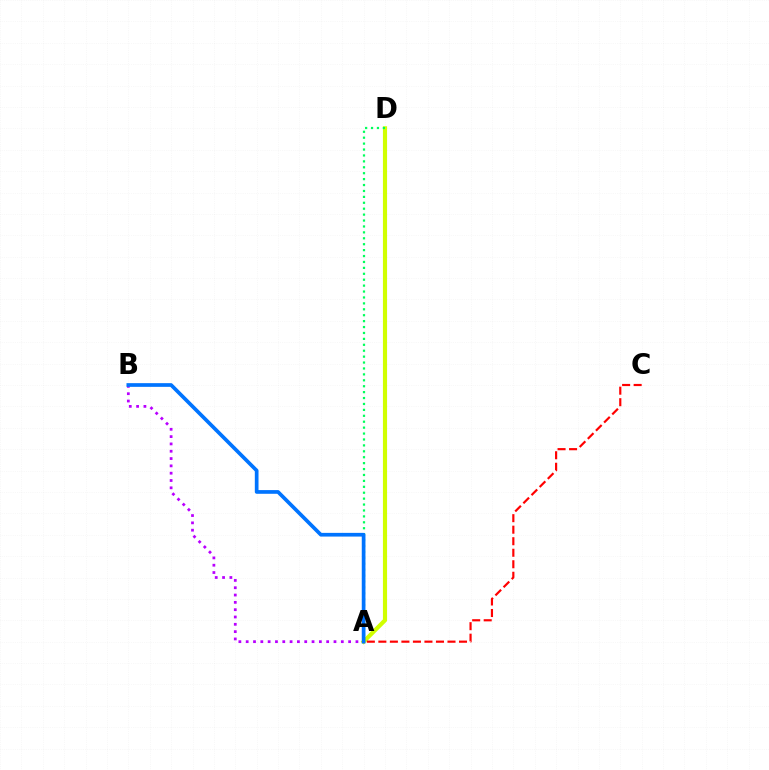{('A', 'B'): [{'color': '#b900ff', 'line_style': 'dotted', 'thickness': 1.99}, {'color': '#0074ff', 'line_style': 'solid', 'thickness': 2.66}], ('A', 'D'): [{'color': '#d1ff00', 'line_style': 'solid', 'thickness': 2.98}, {'color': '#00ff5c', 'line_style': 'dotted', 'thickness': 1.61}], ('A', 'C'): [{'color': '#ff0000', 'line_style': 'dashed', 'thickness': 1.57}]}